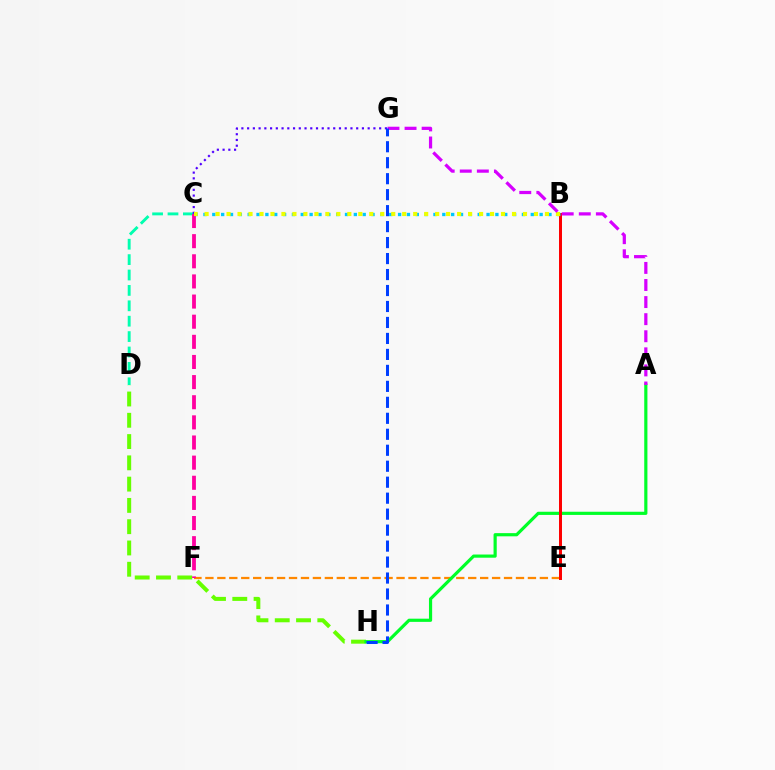{('E', 'F'): [{'color': '#ff8800', 'line_style': 'dashed', 'thickness': 1.62}], ('D', 'H'): [{'color': '#66ff00', 'line_style': 'dashed', 'thickness': 2.89}], ('A', 'H'): [{'color': '#00ff27', 'line_style': 'solid', 'thickness': 2.29}], ('C', 'D'): [{'color': '#00ffaf', 'line_style': 'dashed', 'thickness': 2.09}], ('C', 'G'): [{'color': '#4f00ff', 'line_style': 'dotted', 'thickness': 1.56}], ('B', 'E'): [{'color': '#ff0000', 'line_style': 'solid', 'thickness': 2.15}], ('C', 'F'): [{'color': '#ff00a0', 'line_style': 'dashed', 'thickness': 2.74}], ('B', 'C'): [{'color': '#00c7ff', 'line_style': 'dotted', 'thickness': 2.4}, {'color': '#eeff00', 'line_style': 'dotted', 'thickness': 2.98}], ('A', 'G'): [{'color': '#d600ff', 'line_style': 'dashed', 'thickness': 2.32}], ('G', 'H'): [{'color': '#003fff', 'line_style': 'dashed', 'thickness': 2.17}]}